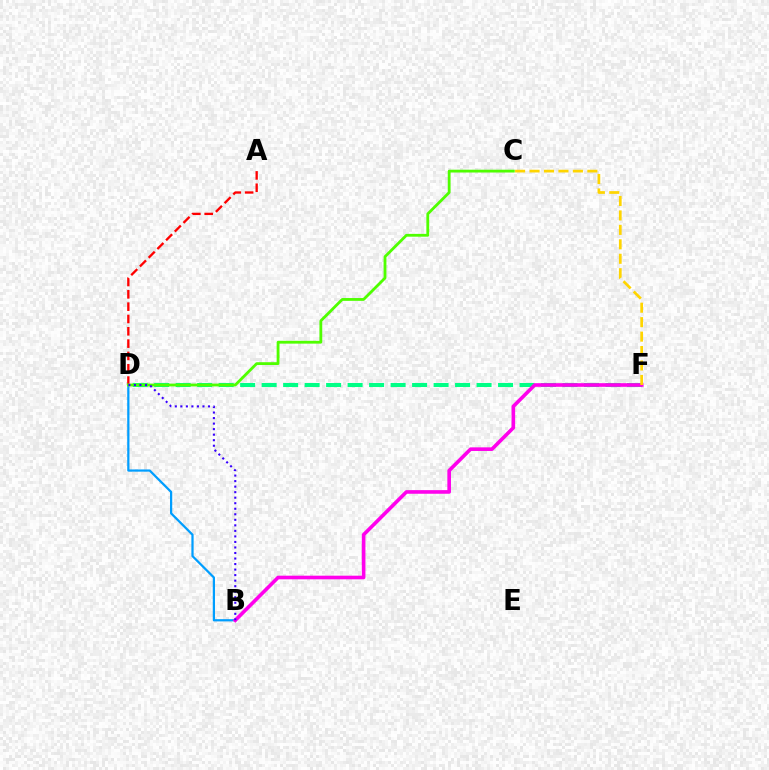{('D', 'F'): [{'color': '#00ff86', 'line_style': 'dashed', 'thickness': 2.92}], ('A', 'D'): [{'color': '#ff0000', 'line_style': 'dashed', 'thickness': 1.67}], ('B', 'D'): [{'color': '#009eff', 'line_style': 'solid', 'thickness': 1.61}, {'color': '#3700ff', 'line_style': 'dotted', 'thickness': 1.5}], ('C', 'D'): [{'color': '#4fff00', 'line_style': 'solid', 'thickness': 2.02}], ('B', 'F'): [{'color': '#ff00ed', 'line_style': 'solid', 'thickness': 2.61}], ('C', 'F'): [{'color': '#ffd500', 'line_style': 'dashed', 'thickness': 1.96}]}